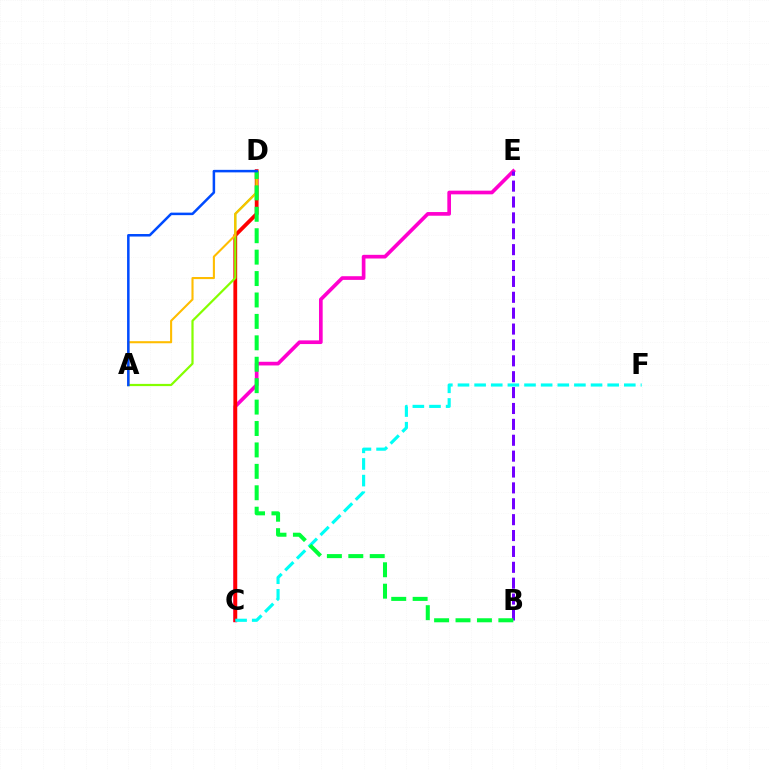{('C', 'E'): [{'color': '#ff00cf', 'line_style': 'solid', 'thickness': 2.65}], ('C', 'D'): [{'color': '#ff0000', 'line_style': 'solid', 'thickness': 2.73}], ('B', 'E'): [{'color': '#7200ff', 'line_style': 'dashed', 'thickness': 2.16}], ('A', 'D'): [{'color': '#84ff00', 'line_style': 'solid', 'thickness': 1.6}, {'color': '#ffbd00', 'line_style': 'solid', 'thickness': 1.51}, {'color': '#004bff', 'line_style': 'solid', 'thickness': 1.82}], ('C', 'F'): [{'color': '#00fff6', 'line_style': 'dashed', 'thickness': 2.26}], ('B', 'D'): [{'color': '#00ff39', 'line_style': 'dashed', 'thickness': 2.91}]}